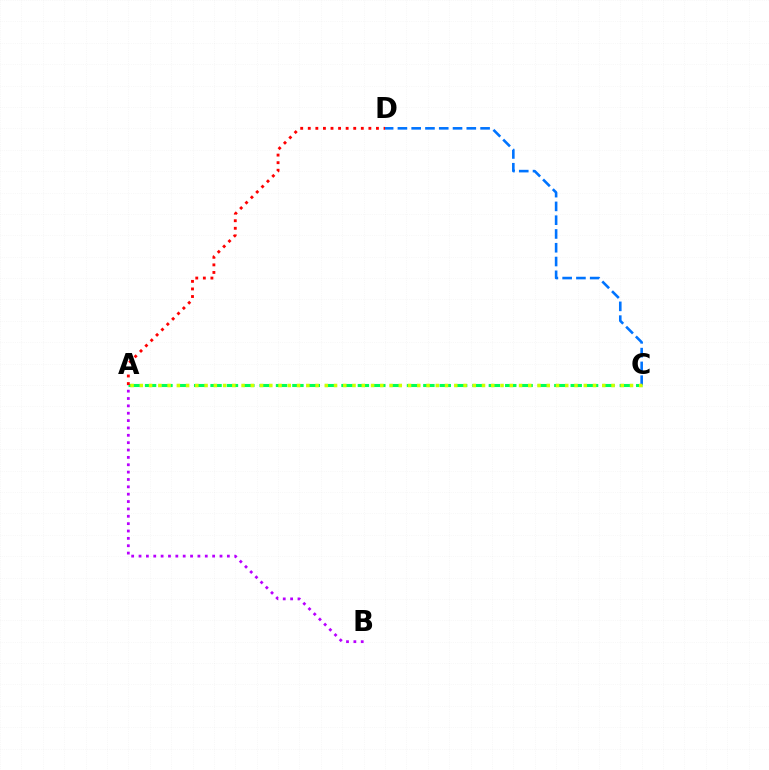{('A', 'B'): [{'color': '#b900ff', 'line_style': 'dotted', 'thickness': 2.0}], ('A', 'C'): [{'color': '#00ff5c', 'line_style': 'dashed', 'thickness': 2.22}, {'color': '#d1ff00', 'line_style': 'dotted', 'thickness': 2.51}], ('C', 'D'): [{'color': '#0074ff', 'line_style': 'dashed', 'thickness': 1.87}], ('A', 'D'): [{'color': '#ff0000', 'line_style': 'dotted', 'thickness': 2.06}]}